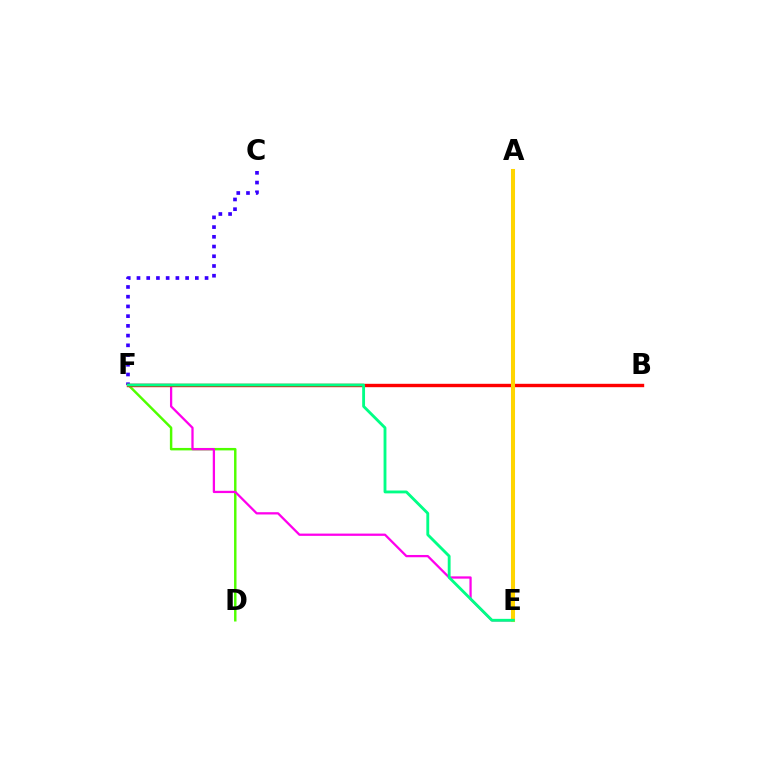{('D', 'F'): [{'color': '#4fff00', 'line_style': 'solid', 'thickness': 1.77}], ('E', 'F'): [{'color': '#ff00ed', 'line_style': 'solid', 'thickness': 1.64}, {'color': '#00ff86', 'line_style': 'solid', 'thickness': 2.05}], ('C', 'F'): [{'color': '#3700ff', 'line_style': 'dotted', 'thickness': 2.64}], ('A', 'E'): [{'color': '#009eff', 'line_style': 'solid', 'thickness': 2.77}, {'color': '#ffd500', 'line_style': 'solid', 'thickness': 2.92}], ('B', 'F'): [{'color': '#ff0000', 'line_style': 'solid', 'thickness': 2.44}]}